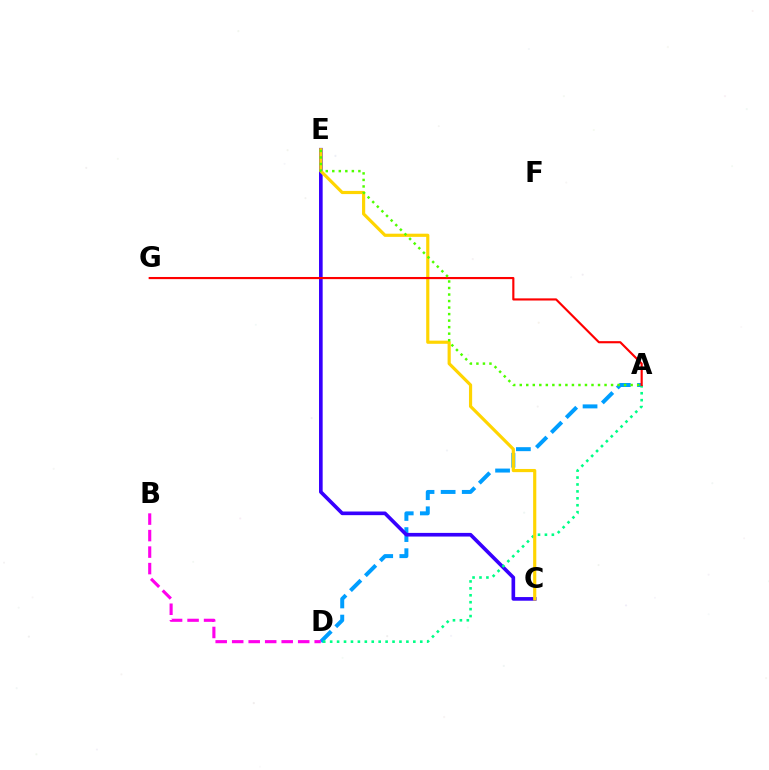{('A', 'D'): [{'color': '#009eff', 'line_style': 'dashed', 'thickness': 2.87}, {'color': '#00ff86', 'line_style': 'dotted', 'thickness': 1.88}], ('C', 'E'): [{'color': '#3700ff', 'line_style': 'solid', 'thickness': 2.63}, {'color': '#ffd500', 'line_style': 'solid', 'thickness': 2.28}], ('B', 'D'): [{'color': '#ff00ed', 'line_style': 'dashed', 'thickness': 2.24}], ('A', 'G'): [{'color': '#ff0000', 'line_style': 'solid', 'thickness': 1.55}], ('A', 'E'): [{'color': '#4fff00', 'line_style': 'dotted', 'thickness': 1.77}]}